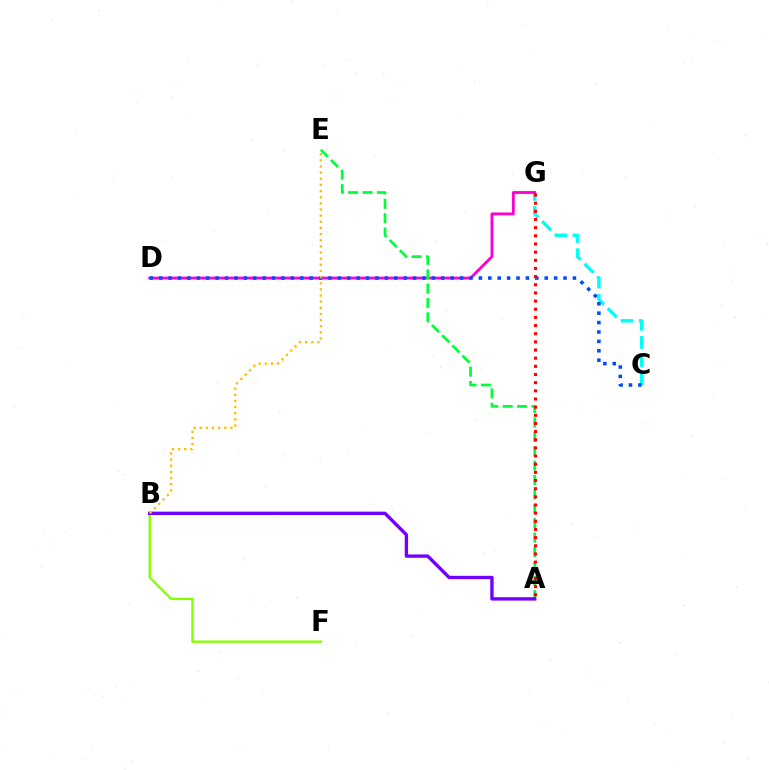{('C', 'G'): [{'color': '#00fff6', 'line_style': 'dashed', 'thickness': 2.46}], ('D', 'G'): [{'color': '#ff00cf', 'line_style': 'solid', 'thickness': 2.04}], ('B', 'F'): [{'color': '#84ff00', 'line_style': 'solid', 'thickness': 1.71}], ('A', 'E'): [{'color': '#00ff39', 'line_style': 'dashed', 'thickness': 1.95}], ('C', 'D'): [{'color': '#004bff', 'line_style': 'dotted', 'thickness': 2.55}], ('A', 'B'): [{'color': '#7200ff', 'line_style': 'solid', 'thickness': 2.43}], ('A', 'G'): [{'color': '#ff0000', 'line_style': 'dotted', 'thickness': 2.22}], ('B', 'E'): [{'color': '#ffbd00', 'line_style': 'dotted', 'thickness': 1.67}]}